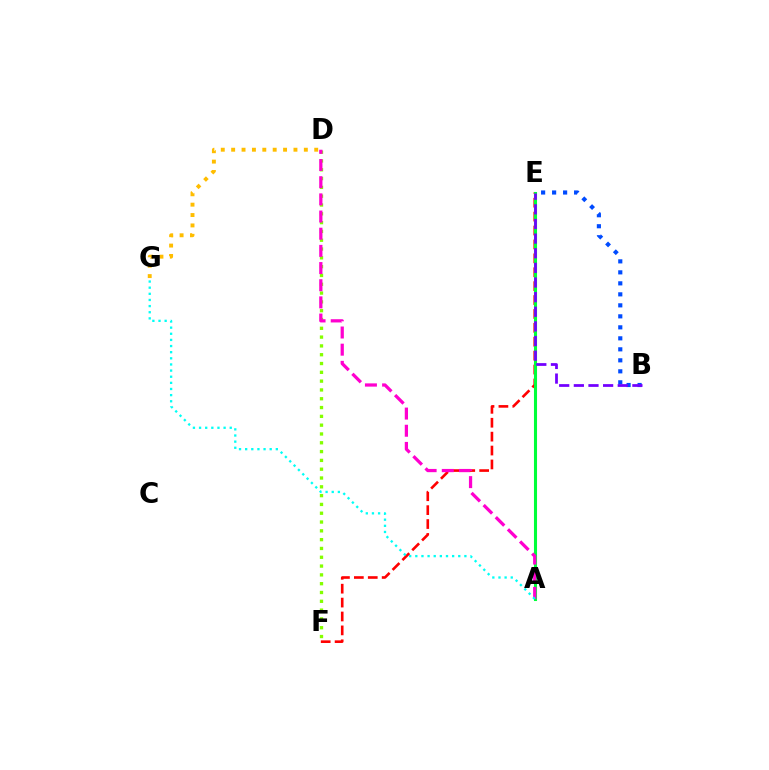{('D', 'G'): [{'color': '#ffbd00', 'line_style': 'dotted', 'thickness': 2.82}], ('D', 'F'): [{'color': '#84ff00', 'line_style': 'dotted', 'thickness': 2.39}], ('E', 'F'): [{'color': '#ff0000', 'line_style': 'dashed', 'thickness': 1.89}], ('A', 'E'): [{'color': '#00ff39', 'line_style': 'solid', 'thickness': 2.22}], ('A', 'D'): [{'color': '#ff00cf', 'line_style': 'dashed', 'thickness': 2.33}], ('B', 'E'): [{'color': '#004bff', 'line_style': 'dotted', 'thickness': 2.99}, {'color': '#7200ff', 'line_style': 'dashed', 'thickness': 1.99}], ('A', 'G'): [{'color': '#00fff6', 'line_style': 'dotted', 'thickness': 1.67}]}